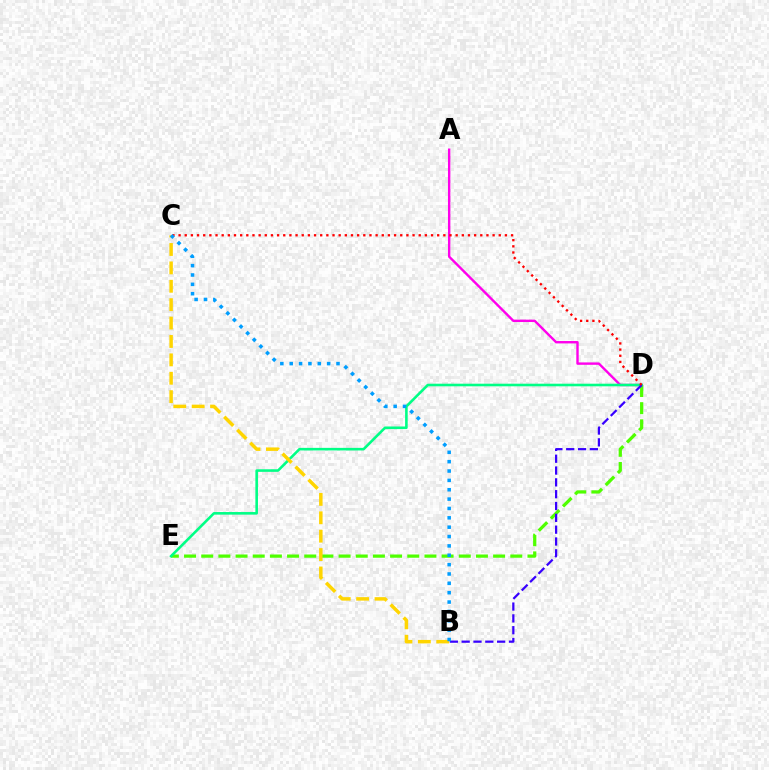{('D', 'E'): [{'color': '#4fff00', 'line_style': 'dashed', 'thickness': 2.33}, {'color': '#00ff86', 'line_style': 'solid', 'thickness': 1.87}], ('A', 'D'): [{'color': '#ff00ed', 'line_style': 'solid', 'thickness': 1.73}], ('B', 'D'): [{'color': '#3700ff', 'line_style': 'dashed', 'thickness': 1.61}], ('C', 'D'): [{'color': '#ff0000', 'line_style': 'dotted', 'thickness': 1.67}], ('B', 'C'): [{'color': '#ffd500', 'line_style': 'dashed', 'thickness': 2.5}, {'color': '#009eff', 'line_style': 'dotted', 'thickness': 2.54}]}